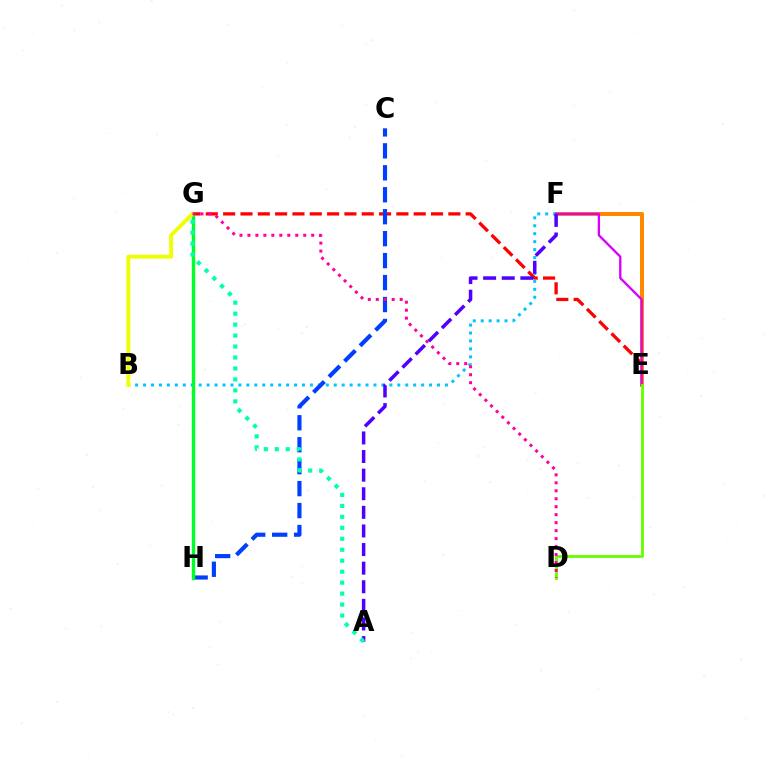{('E', 'G'): [{'color': '#ff0000', 'line_style': 'dashed', 'thickness': 2.35}], ('E', 'F'): [{'color': '#ff8800', 'line_style': 'solid', 'thickness': 2.88}, {'color': '#d600ff', 'line_style': 'solid', 'thickness': 1.67}], ('B', 'F'): [{'color': '#00c7ff', 'line_style': 'dotted', 'thickness': 2.16}], ('C', 'H'): [{'color': '#003fff', 'line_style': 'dashed', 'thickness': 2.98}], ('A', 'F'): [{'color': '#4f00ff', 'line_style': 'dashed', 'thickness': 2.53}], ('G', 'H'): [{'color': '#00ff27', 'line_style': 'solid', 'thickness': 2.43}], ('D', 'E'): [{'color': '#66ff00', 'line_style': 'solid', 'thickness': 2.03}], ('B', 'G'): [{'color': '#eeff00', 'line_style': 'solid', 'thickness': 2.76}], ('A', 'G'): [{'color': '#00ffaf', 'line_style': 'dotted', 'thickness': 2.98}], ('D', 'G'): [{'color': '#ff00a0', 'line_style': 'dotted', 'thickness': 2.17}]}